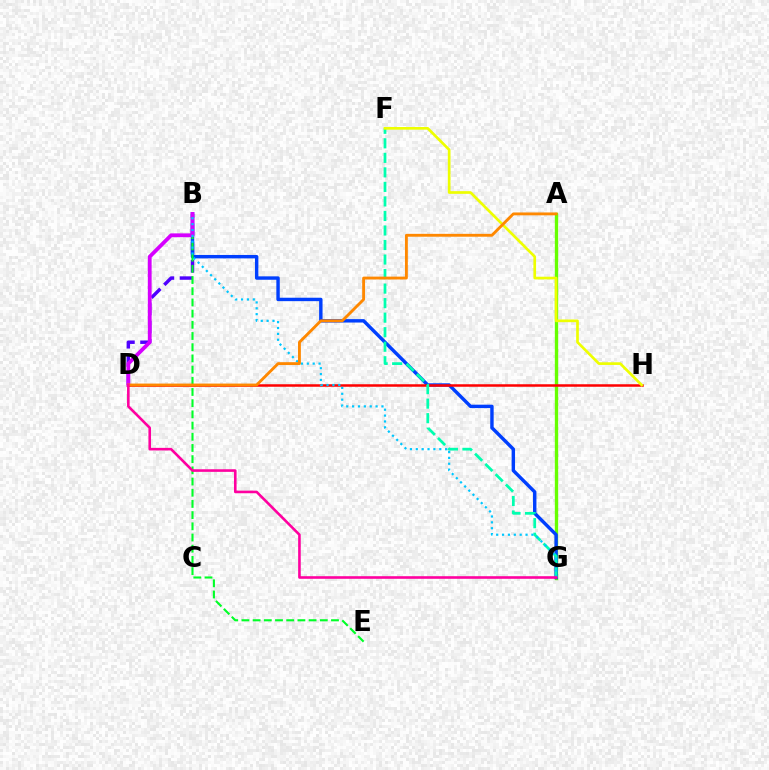{('A', 'G'): [{'color': '#66ff00', 'line_style': 'solid', 'thickness': 2.41}], ('B', 'D'): [{'color': '#4f00ff', 'line_style': 'dashed', 'thickness': 2.48}, {'color': '#d600ff', 'line_style': 'solid', 'thickness': 2.74}], ('B', 'G'): [{'color': '#003fff', 'line_style': 'solid', 'thickness': 2.46}, {'color': '#00c7ff', 'line_style': 'dotted', 'thickness': 1.6}], ('B', 'E'): [{'color': '#00ff27', 'line_style': 'dashed', 'thickness': 1.52}], ('D', 'H'): [{'color': '#ff0000', 'line_style': 'solid', 'thickness': 1.8}], ('F', 'G'): [{'color': '#00ffaf', 'line_style': 'dashed', 'thickness': 1.97}], ('F', 'H'): [{'color': '#eeff00', 'line_style': 'solid', 'thickness': 1.93}], ('A', 'D'): [{'color': '#ff8800', 'line_style': 'solid', 'thickness': 2.06}], ('D', 'G'): [{'color': '#ff00a0', 'line_style': 'solid', 'thickness': 1.87}]}